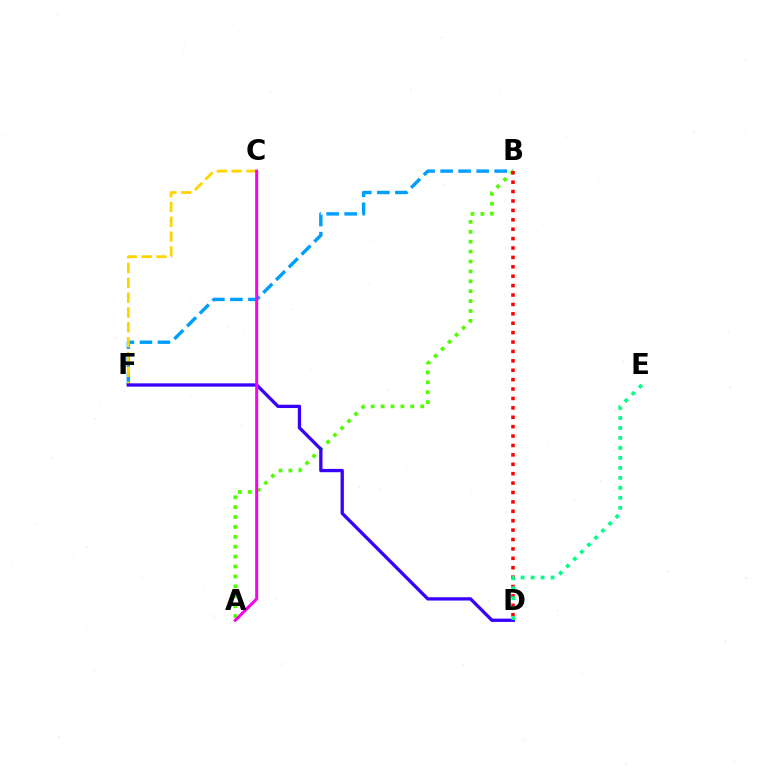{('B', 'F'): [{'color': '#009eff', 'line_style': 'dashed', 'thickness': 2.45}], ('C', 'F'): [{'color': '#ffd500', 'line_style': 'dashed', 'thickness': 2.01}], ('A', 'B'): [{'color': '#4fff00', 'line_style': 'dotted', 'thickness': 2.69}], ('B', 'D'): [{'color': '#ff0000', 'line_style': 'dotted', 'thickness': 2.55}], ('D', 'F'): [{'color': '#3700ff', 'line_style': 'solid', 'thickness': 2.38}], ('A', 'C'): [{'color': '#ff00ed', 'line_style': 'solid', 'thickness': 2.16}], ('D', 'E'): [{'color': '#00ff86', 'line_style': 'dotted', 'thickness': 2.71}]}